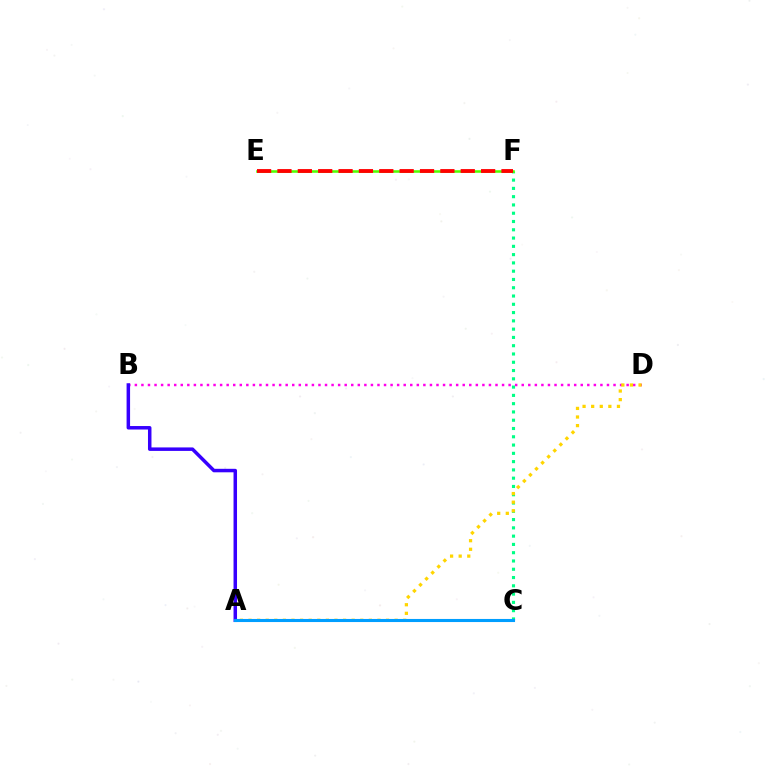{('B', 'D'): [{'color': '#ff00ed', 'line_style': 'dotted', 'thickness': 1.78}], ('C', 'F'): [{'color': '#00ff86', 'line_style': 'dotted', 'thickness': 2.25}], ('A', 'D'): [{'color': '#ffd500', 'line_style': 'dotted', 'thickness': 2.34}], ('A', 'B'): [{'color': '#3700ff', 'line_style': 'solid', 'thickness': 2.51}], ('E', 'F'): [{'color': '#4fff00', 'line_style': 'solid', 'thickness': 1.84}, {'color': '#ff0000', 'line_style': 'dashed', 'thickness': 2.77}], ('A', 'C'): [{'color': '#009eff', 'line_style': 'solid', 'thickness': 2.22}]}